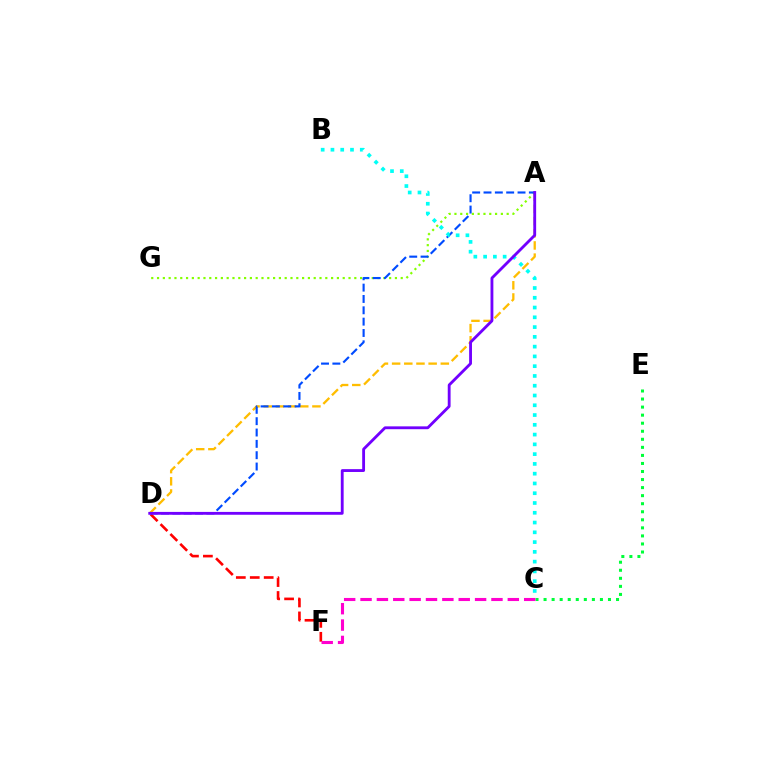{('C', 'E'): [{'color': '#00ff39', 'line_style': 'dotted', 'thickness': 2.19}], ('A', 'D'): [{'color': '#ffbd00', 'line_style': 'dashed', 'thickness': 1.65}, {'color': '#004bff', 'line_style': 'dashed', 'thickness': 1.54}, {'color': '#7200ff', 'line_style': 'solid', 'thickness': 2.04}], ('A', 'G'): [{'color': '#84ff00', 'line_style': 'dotted', 'thickness': 1.58}], ('D', 'F'): [{'color': '#ff0000', 'line_style': 'dashed', 'thickness': 1.89}], ('B', 'C'): [{'color': '#00fff6', 'line_style': 'dotted', 'thickness': 2.66}], ('C', 'F'): [{'color': '#ff00cf', 'line_style': 'dashed', 'thickness': 2.22}]}